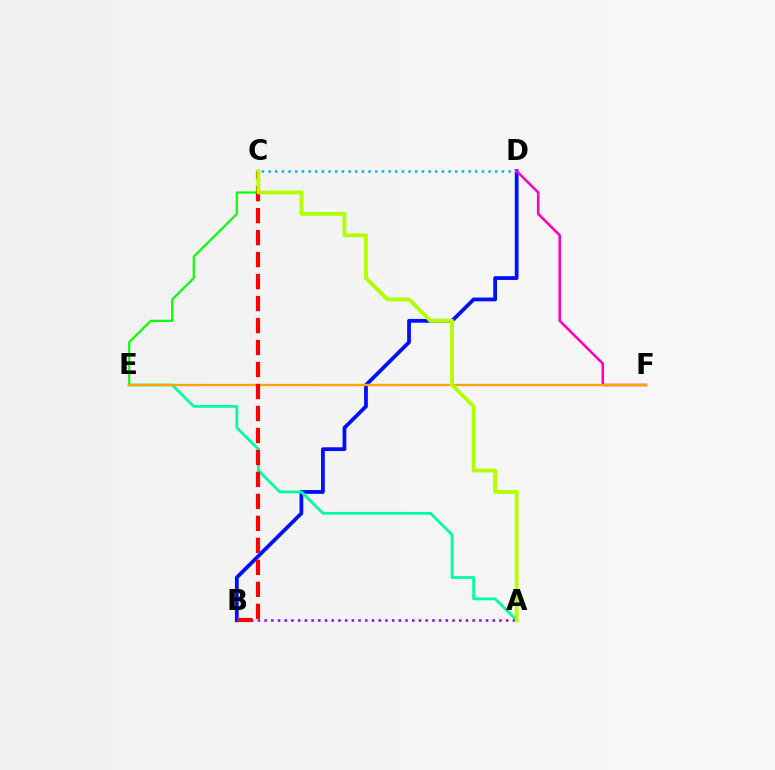{('C', 'E'): [{'color': '#08ff00', 'line_style': 'solid', 'thickness': 1.57}], ('B', 'D'): [{'color': '#0010ff', 'line_style': 'solid', 'thickness': 2.72}], ('C', 'D'): [{'color': '#00b5ff', 'line_style': 'dotted', 'thickness': 1.81}], ('D', 'F'): [{'color': '#ff00bd', 'line_style': 'solid', 'thickness': 1.83}], ('A', 'E'): [{'color': '#00ff9d', 'line_style': 'solid', 'thickness': 2.0}], ('E', 'F'): [{'color': '#ffa500', 'line_style': 'solid', 'thickness': 1.67}], ('A', 'B'): [{'color': '#9b00ff', 'line_style': 'dotted', 'thickness': 1.82}], ('B', 'C'): [{'color': '#ff0000', 'line_style': 'dashed', 'thickness': 2.99}], ('A', 'C'): [{'color': '#b3ff00', 'line_style': 'solid', 'thickness': 2.76}]}